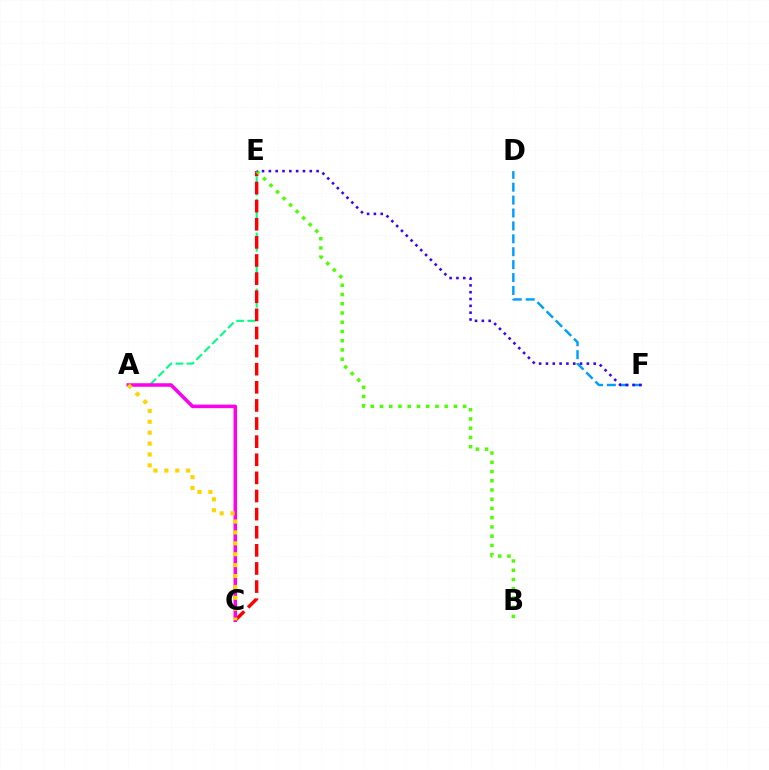{('A', 'E'): [{'color': '#00ff86', 'line_style': 'dashed', 'thickness': 1.52}], ('D', 'F'): [{'color': '#009eff', 'line_style': 'dashed', 'thickness': 1.75}], ('C', 'E'): [{'color': '#ff0000', 'line_style': 'dashed', 'thickness': 2.46}], ('B', 'E'): [{'color': '#4fff00', 'line_style': 'dotted', 'thickness': 2.51}], ('A', 'C'): [{'color': '#ff00ed', 'line_style': 'solid', 'thickness': 2.54}, {'color': '#ffd500', 'line_style': 'dotted', 'thickness': 2.96}], ('E', 'F'): [{'color': '#3700ff', 'line_style': 'dotted', 'thickness': 1.85}]}